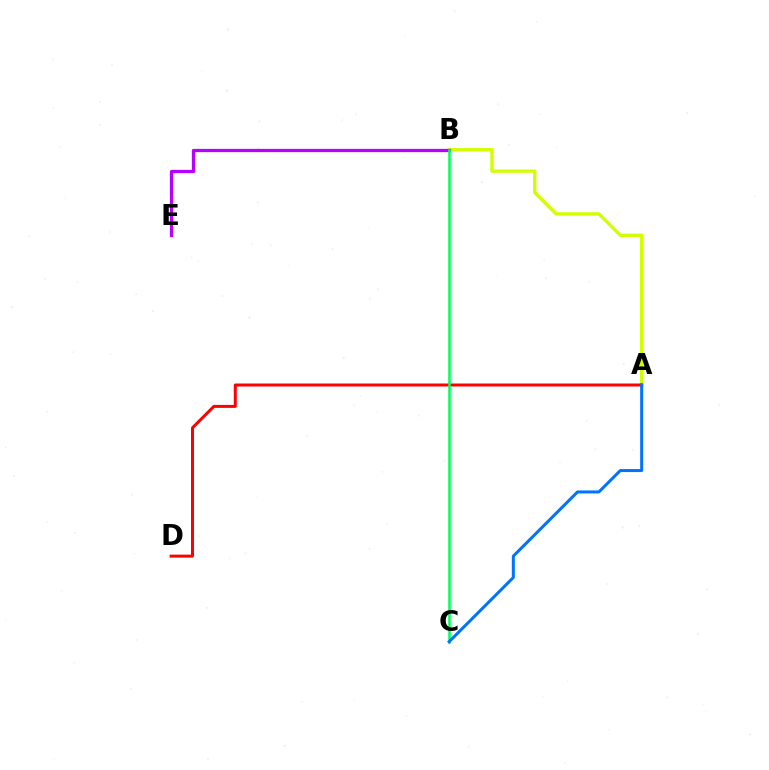{('A', 'B'): [{'color': '#d1ff00', 'line_style': 'solid', 'thickness': 2.4}], ('B', 'E'): [{'color': '#b900ff', 'line_style': 'solid', 'thickness': 2.34}], ('A', 'D'): [{'color': '#ff0000', 'line_style': 'solid', 'thickness': 2.16}], ('B', 'C'): [{'color': '#00ff5c', 'line_style': 'solid', 'thickness': 1.83}], ('A', 'C'): [{'color': '#0074ff', 'line_style': 'solid', 'thickness': 2.17}]}